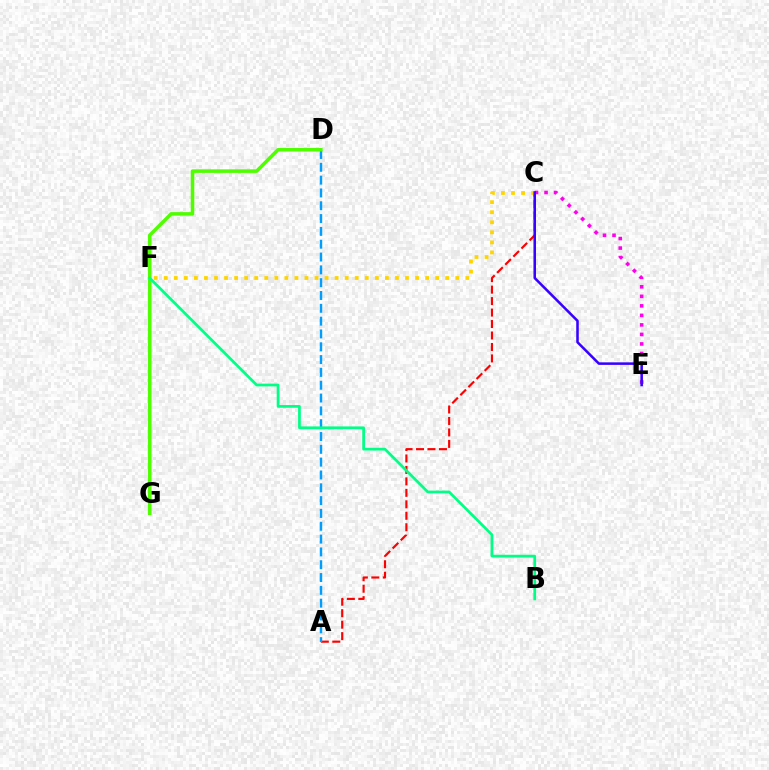{('A', 'C'): [{'color': '#ff0000', 'line_style': 'dashed', 'thickness': 1.56}], ('A', 'D'): [{'color': '#009eff', 'line_style': 'dashed', 'thickness': 1.74}], ('C', 'E'): [{'color': '#ff00ed', 'line_style': 'dotted', 'thickness': 2.59}, {'color': '#3700ff', 'line_style': 'solid', 'thickness': 1.83}], ('D', 'G'): [{'color': '#4fff00', 'line_style': 'solid', 'thickness': 2.55}], ('B', 'F'): [{'color': '#00ff86', 'line_style': 'solid', 'thickness': 1.97}], ('C', 'F'): [{'color': '#ffd500', 'line_style': 'dotted', 'thickness': 2.73}]}